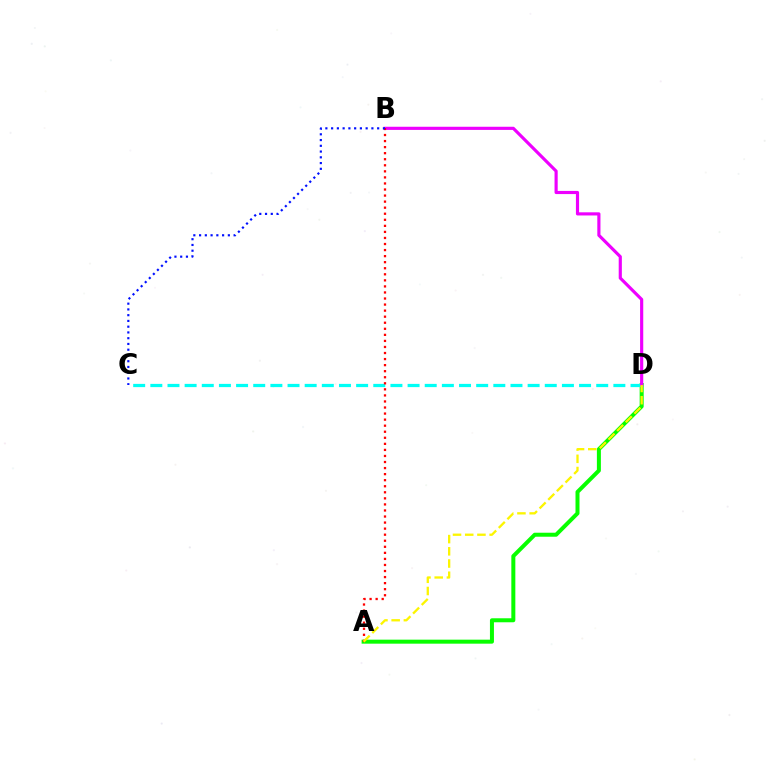{('A', 'D'): [{'color': '#08ff00', 'line_style': 'solid', 'thickness': 2.88}, {'color': '#fcf500', 'line_style': 'dashed', 'thickness': 1.66}], ('C', 'D'): [{'color': '#00fff6', 'line_style': 'dashed', 'thickness': 2.33}], ('B', 'D'): [{'color': '#ee00ff', 'line_style': 'solid', 'thickness': 2.27}], ('A', 'B'): [{'color': '#ff0000', 'line_style': 'dotted', 'thickness': 1.65}], ('B', 'C'): [{'color': '#0010ff', 'line_style': 'dotted', 'thickness': 1.56}]}